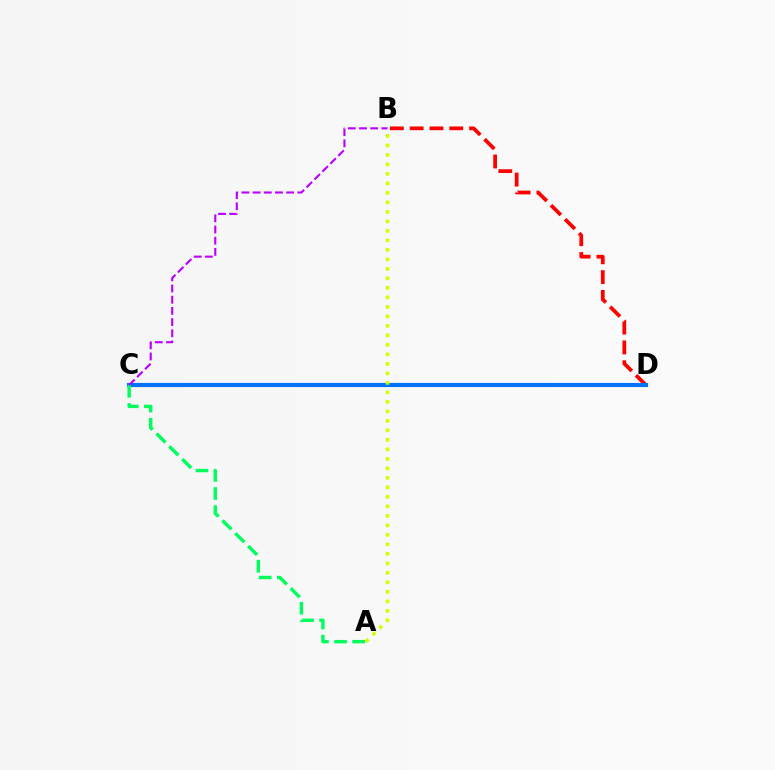{('B', 'D'): [{'color': '#ff0000', 'line_style': 'dashed', 'thickness': 2.69}], ('C', 'D'): [{'color': '#0074ff', 'line_style': 'solid', 'thickness': 2.98}], ('A', 'C'): [{'color': '#00ff5c', 'line_style': 'dashed', 'thickness': 2.46}], ('B', 'C'): [{'color': '#b900ff', 'line_style': 'dashed', 'thickness': 1.52}], ('A', 'B'): [{'color': '#d1ff00', 'line_style': 'dotted', 'thickness': 2.58}]}